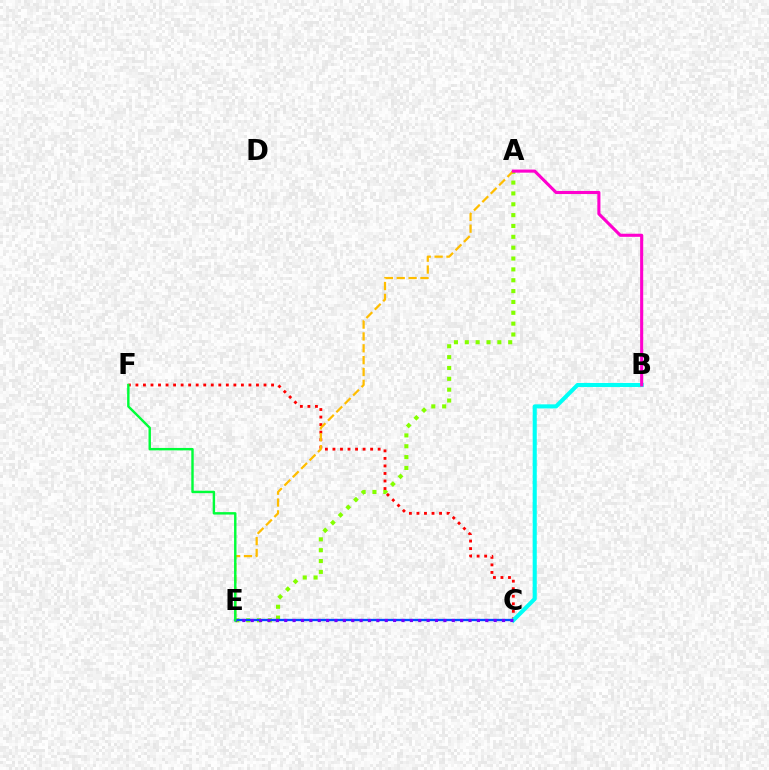{('A', 'E'): [{'color': '#84ff00', 'line_style': 'dotted', 'thickness': 2.95}, {'color': '#ffbd00', 'line_style': 'dashed', 'thickness': 1.61}], ('C', 'F'): [{'color': '#ff0000', 'line_style': 'dotted', 'thickness': 2.05}], ('C', 'E'): [{'color': '#004bff', 'line_style': 'solid', 'thickness': 1.67}, {'color': '#7200ff', 'line_style': 'dotted', 'thickness': 2.28}], ('B', 'C'): [{'color': '#00fff6', 'line_style': 'solid', 'thickness': 2.94}], ('A', 'B'): [{'color': '#ff00cf', 'line_style': 'solid', 'thickness': 2.23}], ('E', 'F'): [{'color': '#00ff39', 'line_style': 'solid', 'thickness': 1.75}]}